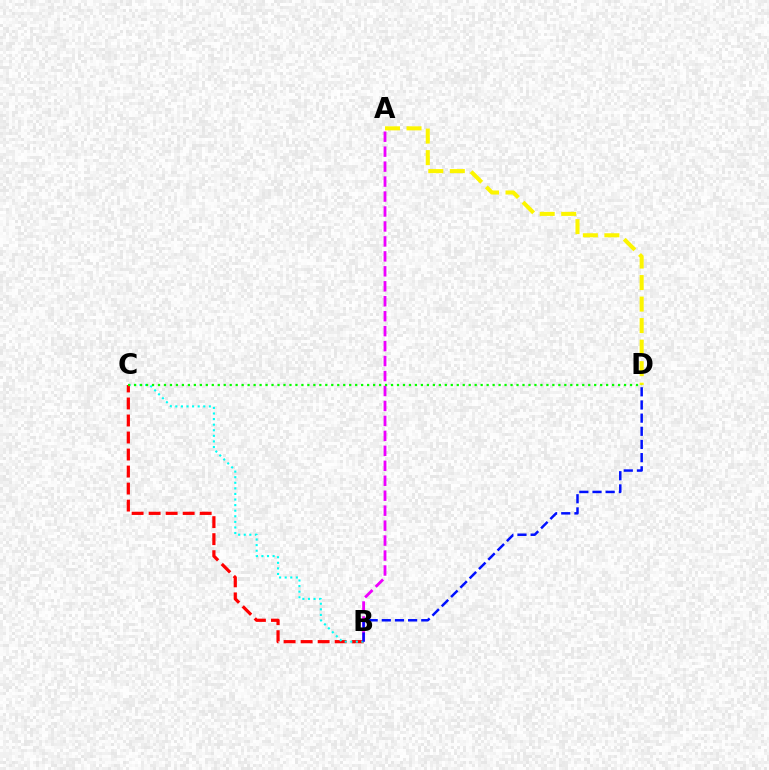{('A', 'B'): [{'color': '#ee00ff', 'line_style': 'dashed', 'thickness': 2.03}], ('B', 'C'): [{'color': '#ff0000', 'line_style': 'dashed', 'thickness': 2.31}, {'color': '#00fff6', 'line_style': 'dotted', 'thickness': 1.52}], ('A', 'D'): [{'color': '#fcf500', 'line_style': 'dashed', 'thickness': 2.92}], ('C', 'D'): [{'color': '#08ff00', 'line_style': 'dotted', 'thickness': 1.62}], ('B', 'D'): [{'color': '#0010ff', 'line_style': 'dashed', 'thickness': 1.79}]}